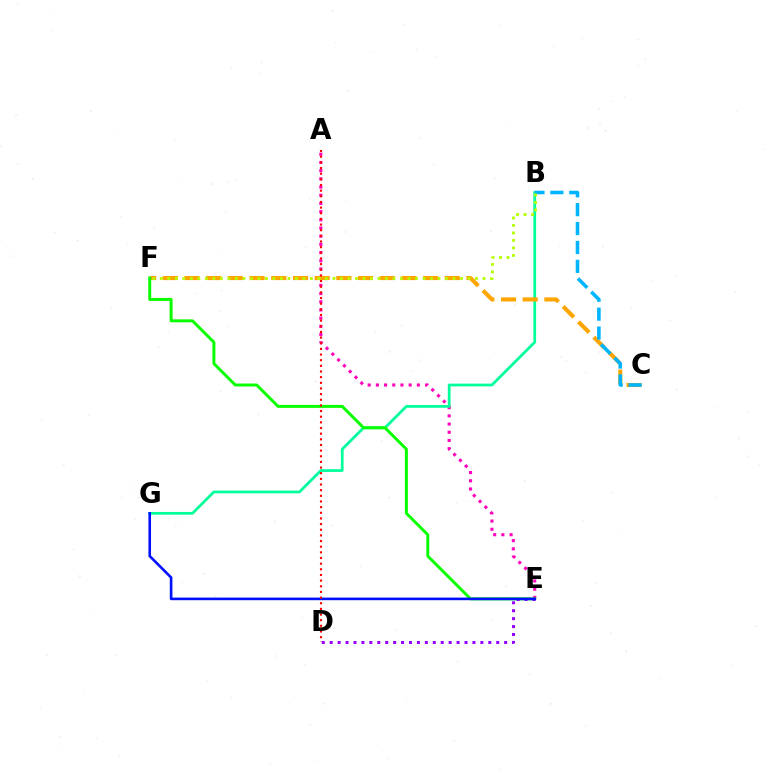{('A', 'E'): [{'color': '#ff00bd', 'line_style': 'dotted', 'thickness': 2.23}], ('B', 'G'): [{'color': '#00ff9d', 'line_style': 'solid', 'thickness': 1.98}], ('C', 'F'): [{'color': '#ffa500', 'line_style': 'dashed', 'thickness': 2.95}], ('E', 'F'): [{'color': '#08ff00', 'line_style': 'solid', 'thickness': 2.13}], ('D', 'E'): [{'color': '#9b00ff', 'line_style': 'dotted', 'thickness': 2.15}], ('E', 'G'): [{'color': '#0010ff', 'line_style': 'solid', 'thickness': 1.88}], ('B', 'C'): [{'color': '#00b5ff', 'line_style': 'dashed', 'thickness': 2.57}], ('B', 'F'): [{'color': '#b3ff00', 'line_style': 'dotted', 'thickness': 2.04}], ('A', 'D'): [{'color': '#ff0000', 'line_style': 'dotted', 'thickness': 1.54}]}